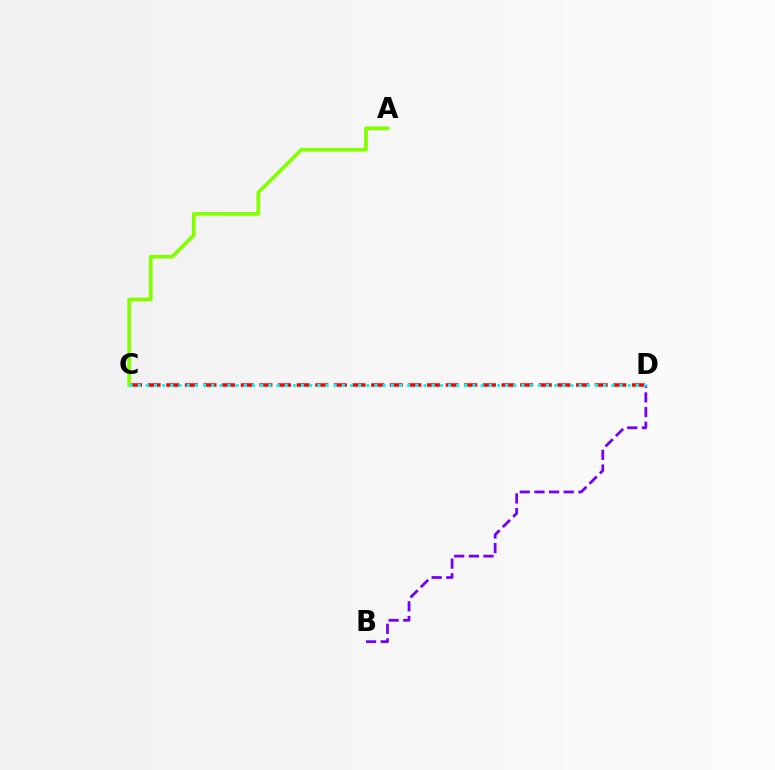{('C', 'D'): [{'color': '#ff0000', 'line_style': 'dashed', 'thickness': 2.53}, {'color': '#00fff6', 'line_style': 'dotted', 'thickness': 2.22}], ('B', 'D'): [{'color': '#7200ff', 'line_style': 'dashed', 'thickness': 1.99}], ('A', 'C'): [{'color': '#84ff00', 'line_style': 'solid', 'thickness': 2.67}]}